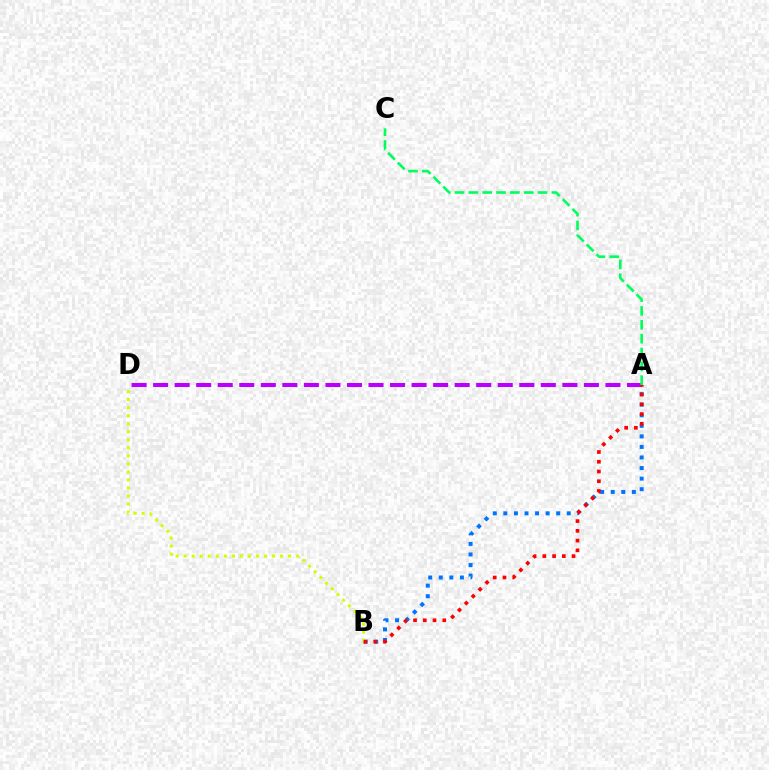{('A', 'B'): [{'color': '#0074ff', 'line_style': 'dotted', 'thickness': 2.87}, {'color': '#ff0000', 'line_style': 'dotted', 'thickness': 2.65}], ('A', 'D'): [{'color': '#b900ff', 'line_style': 'dashed', 'thickness': 2.93}], ('B', 'D'): [{'color': '#d1ff00', 'line_style': 'dotted', 'thickness': 2.18}], ('A', 'C'): [{'color': '#00ff5c', 'line_style': 'dashed', 'thickness': 1.88}]}